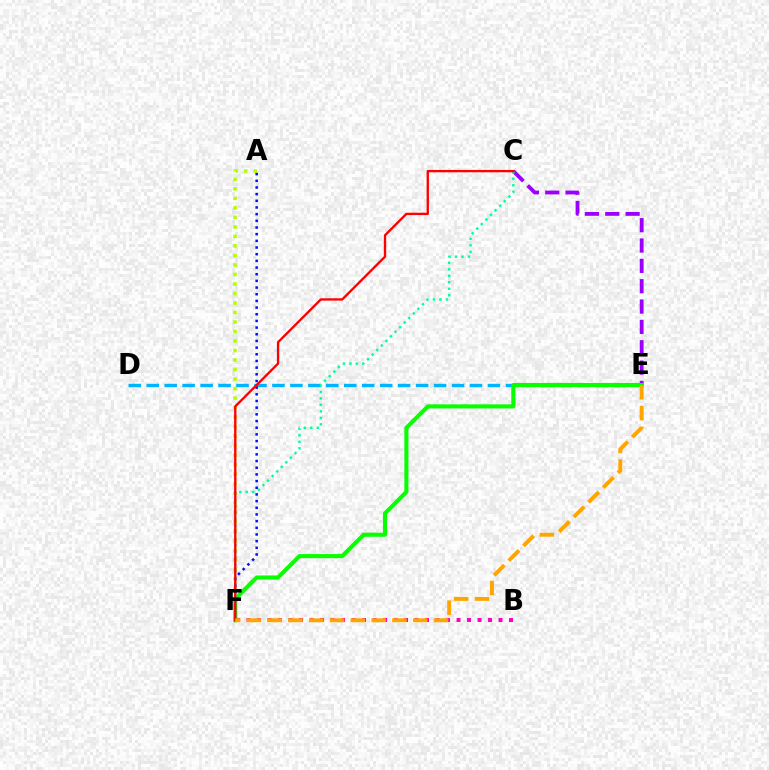{('A', 'F'): [{'color': '#b3ff00', 'line_style': 'dotted', 'thickness': 2.58}, {'color': '#0010ff', 'line_style': 'dotted', 'thickness': 1.81}], ('D', 'E'): [{'color': '#00b5ff', 'line_style': 'dashed', 'thickness': 2.44}], ('C', 'E'): [{'color': '#9b00ff', 'line_style': 'dashed', 'thickness': 2.76}], ('B', 'F'): [{'color': '#ff00bd', 'line_style': 'dotted', 'thickness': 2.85}], ('E', 'F'): [{'color': '#08ff00', 'line_style': 'solid', 'thickness': 2.94}, {'color': '#ffa500', 'line_style': 'dashed', 'thickness': 2.82}], ('C', 'F'): [{'color': '#00ff9d', 'line_style': 'dotted', 'thickness': 1.76}, {'color': '#ff0000', 'line_style': 'solid', 'thickness': 1.68}]}